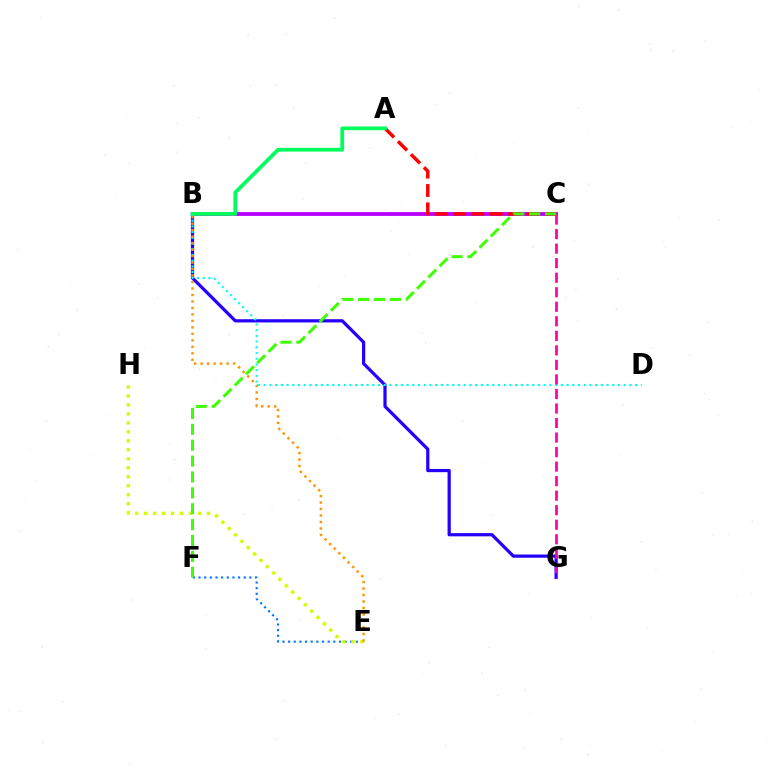{('B', 'G'): [{'color': '#2500ff', 'line_style': 'solid', 'thickness': 2.32}], ('E', 'F'): [{'color': '#0074ff', 'line_style': 'dotted', 'thickness': 1.53}], ('E', 'H'): [{'color': '#d1ff00', 'line_style': 'dotted', 'thickness': 2.44}], ('B', 'C'): [{'color': '#b900ff', 'line_style': 'solid', 'thickness': 2.75}], ('A', 'C'): [{'color': '#ff0000', 'line_style': 'dashed', 'thickness': 2.49}], ('B', 'D'): [{'color': '#00fff6', 'line_style': 'dotted', 'thickness': 1.55}], ('A', 'B'): [{'color': '#00ff5c', 'line_style': 'solid', 'thickness': 2.7}], ('C', 'G'): [{'color': '#ff00ac', 'line_style': 'dashed', 'thickness': 1.97}], ('C', 'F'): [{'color': '#3dff00', 'line_style': 'dashed', 'thickness': 2.16}], ('B', 'E'): [{'color': '#ff9400', 'line_style': 'dotted', 'thickness': 1.76}]}